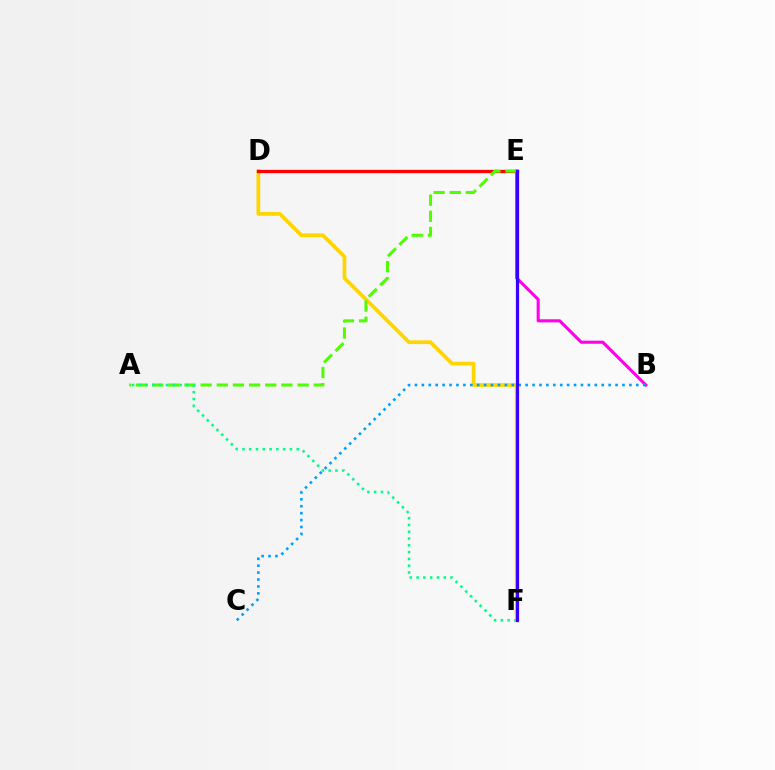{('D', 'F'): [{'color': '#ffd500', 'line_style': 'solid', 'thickness': 2.68}], ('D', 'E'): [{'color': '#ff0000', 'line_style': 'solid', 'thickness': 2.37}], ('B', 'E'): [{'color': '#ff00ed', 'line_style': 'solid', 'thickness': 2.23}], ('A', 'E'): [{'color': '#4fff00', 'line_style': 'dashed', 'thickness': 2.19}], ('B', 'C'): [{'color': '#009eff', 'line_style': 'dotted', 'thickness': 1.88}], ('A', 'F'): [{'color': '#00ff86', 'line_style': 'dotted', 'thickness': 1.84}], ('E', 'F'): [{'color': '#3700ff', 'line_style': 'solid', 'thickness': 2.32}]}